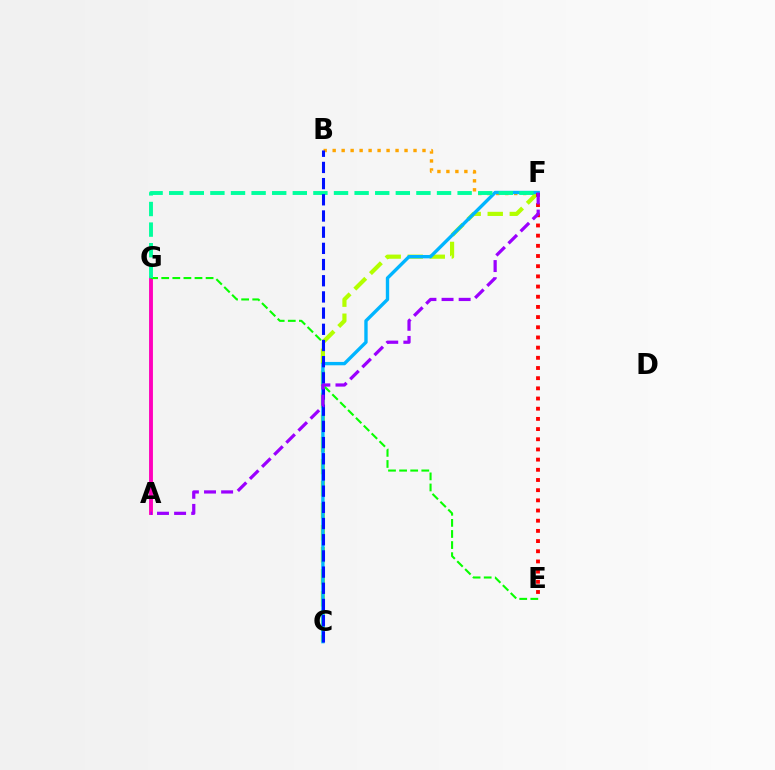{('B', 'F'): [{'color': '#ffa500', 'line_style': 'dotted', 'thickness': 2.44}], ('A', 'G'): [{'color': '#ff00bd', 'line_style': 'solid', 'thickness': 2.79}], ('E', 'G'): [{'color': '#08ff00', 'line_style': 'dashed', 'thickness': 1.51}], ('C', 'F'): [{'color': '#b3ff00', 'line_style': 'dashed', 'thickness': 2.99}, {'color': '#00b5ff', 'line_style': 'solid', 'thickness': 2.42}], ('E', 'F'): [{'color': '#ff0000', 'line_style': 'dotted', 'thickness': 2.77}], ('F', 'G'): [{'color': '#00ff9d', 'line_style': 'dashed', 'thickness': 2.8}], ('B', 'C'): [{'color': '#0010ff', 'line_style': 'dashed', 'thickness': 2.2}], ('A', 'F'): [{'color': '#9b00ff', 'line_style': 'dashed', 'thickness': 2.32}]}